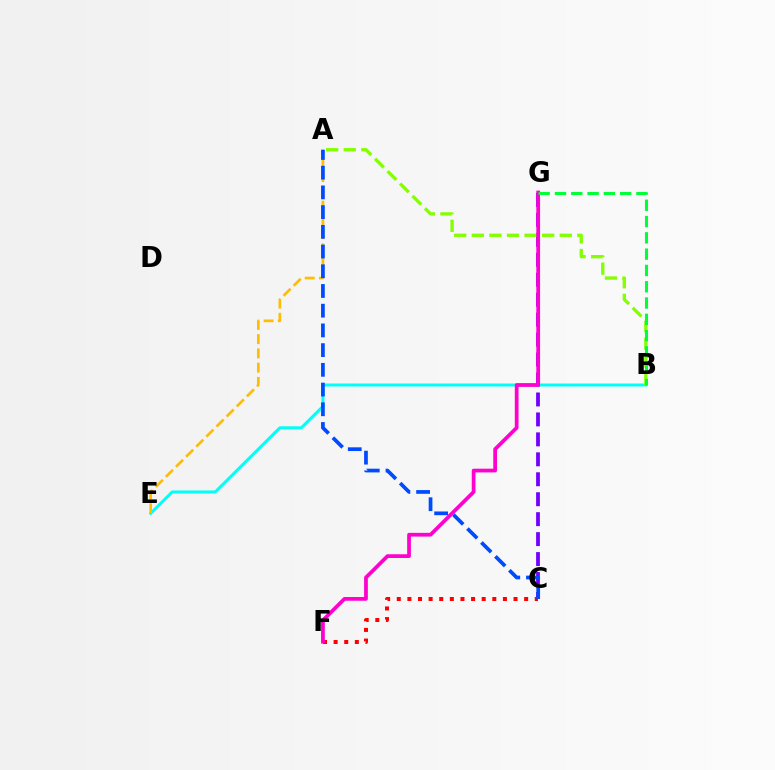{('B', 'E'): [{'color': '#00fff6', 'line_style': 'solid', 'thickness': 2.14}], ('C', 'G'): [{'color': '#7200ff', 'line_style': 'dashed', 'thickness': 2.71}], ('C', 'F'): [{'color': '#ff0000', 'line_style': 'dotted', 'thickness': 2.88}], ('A', 'B'): [{'color': '#84ff00', 'line_style': 'dashed', 'thickness': 2.39}], ('F', 'G'): [{'color': '#ff00cf', 'line_style': 'solid', 'thickness': 2.69}], ('A', 'E'): [{'color': '#ffbd00', 'line_style': 'dashed', 'thickness': 1.94}], ('A', 'C'): [{'color': '#004bff', 'line_style': 'dashed', 'thickness': 2.68}], ('B', 'G'): [{'color': '#00ff39', 'line_style': 'dashed', 'thickness': 2.21}]}